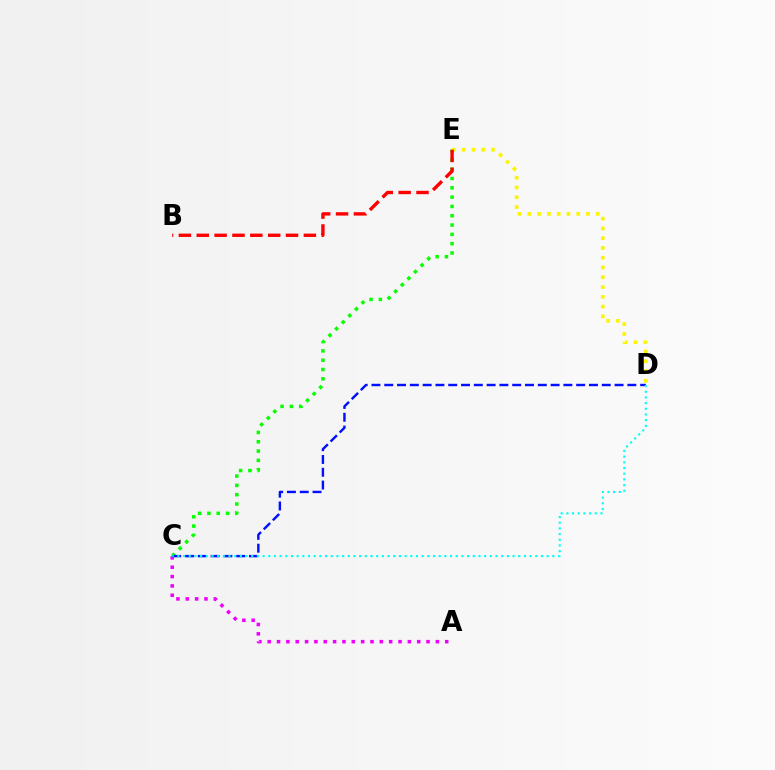{('D', 'E'): [{'color': '#fcf500', 'line_style': 'dotted', 'thickness': 2.65}], ('A', 'C'): [{'color': '#ee00ff', 'line_style': 'dotted', 'thickness': 2.54}], ('C', 'E'): [{'color': '#08ff00', 'line_style': 'dotted', 'thickness': 2.53}], ('C', 'D'): [{'color': '#0010ff', 'line_style': 'dashed', 'thickness': 1.74}, {'color': '#00fff6', 'line_style': 'dotted', 'thickness': 1.54}], ('B', 'E'): [{'color': '#ff0000', 'line_style': 'dashed', 'thickness': 2.43}]}